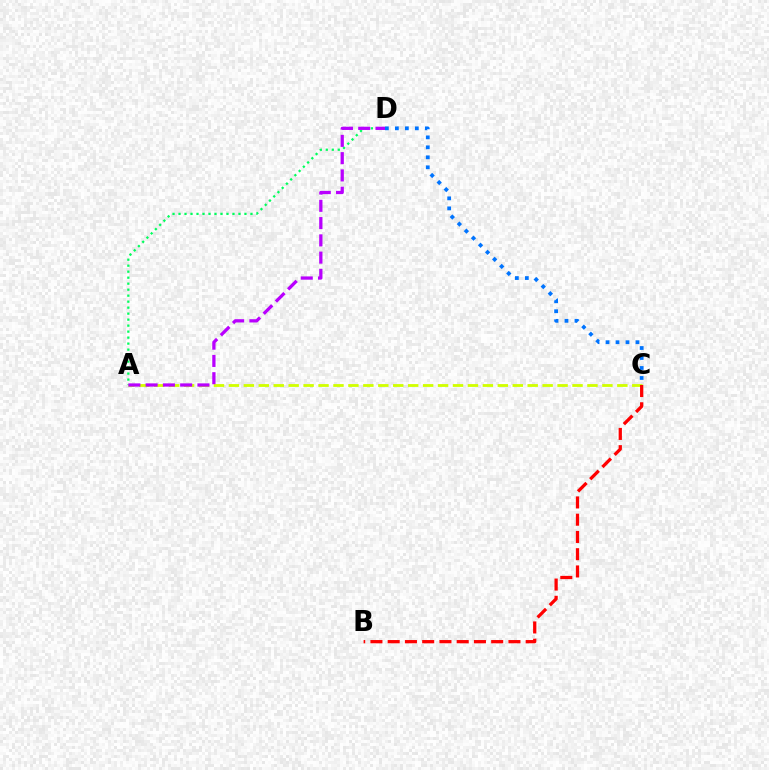{('A', 'C'): [{'color': '#d1ff00', 'line_style': 'dashed', 'thickness': 2.03}], ('C', 'D'): [{'color': '#0074ff', 'line_style': 'dotted', 'thickness': 2.71}], ('A', 'D'): [{'color': '#00ff5c', 'line_style': 'dotted', 'thickness': 1.63}, {'color': '#b900ff', 'line_style': 'dashed', 'thickness': 2.35}], ('B', 'C'): [{'color': '#ff0000', 'line_style': 'dashed', 'thickness': 2.34}]}